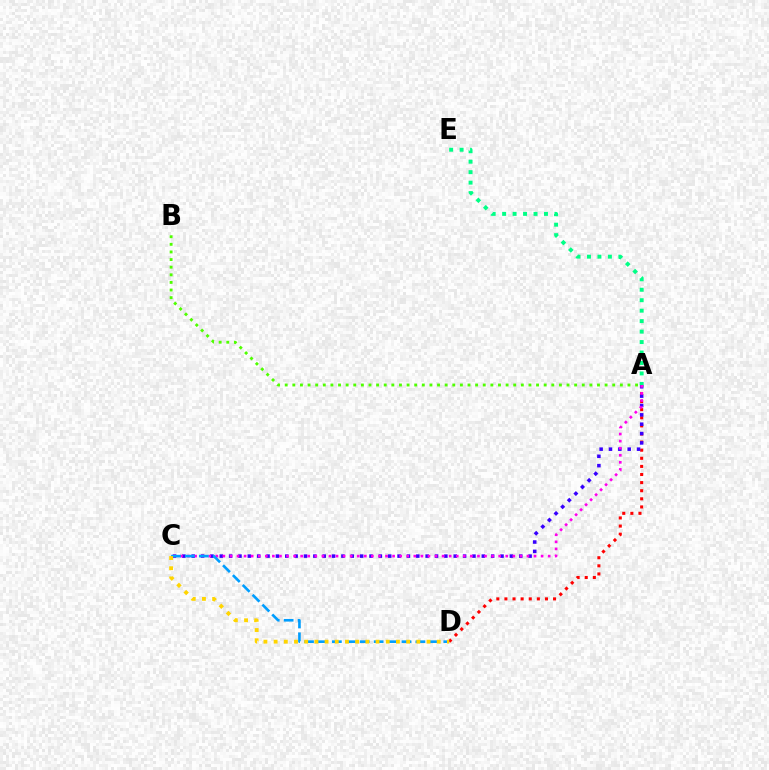{('A', 'E'): [{'color': '#00ff86', 'line_style': 'dotted', 'thickness': 2.84}], ('A', 'D'): [{'color': '#ff0000', 'line_style': 'dotted', 'thickness': 2.2}], ('A', 'C'): [{'color': '#3700ff', 'line_style': 'dotted', 'thickness': 2.54}, {'color': '#ff00ed', 'line_style': 'dotted', 'thickness': 1.92}], ('C', 'D'): [{'color': '#009eff', 'line_style': 'dashed', 'thickness': 1.89}, {'color': '#ffd500', 'line_style': 'dotted', 'thickness': 2.77}], ('A', 'B'): [{'color': '#4fff00', 'line_style': 'dotted', 'thickness': 2.07}]}